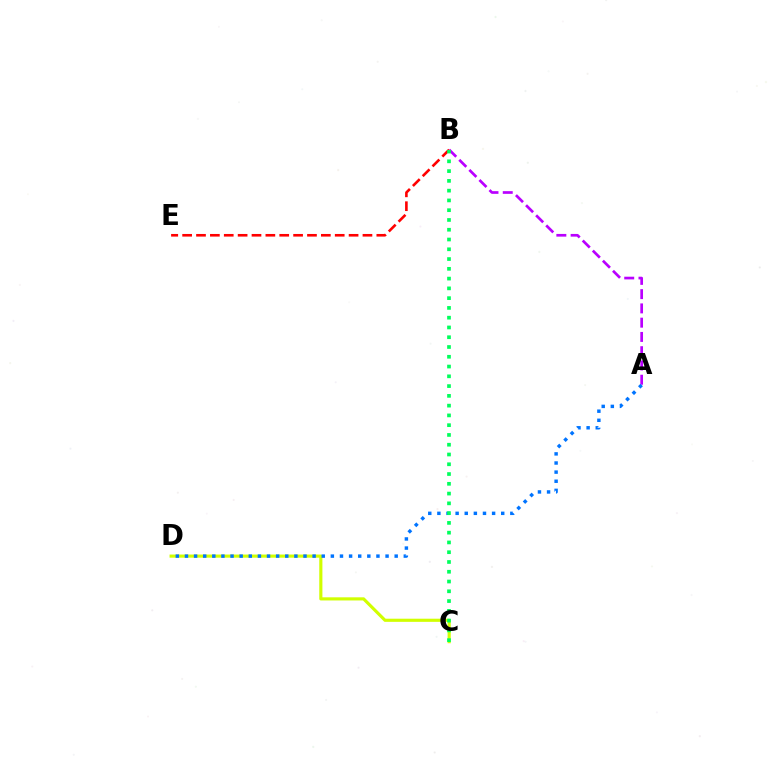{('A', 'B'): [{'color': '#b900ff', 'line_style': 'dashed', 'thickness': 1.94}], ('B', 'E'): [{'color': '#ff0000', 'line_style': 'dashed', 'thickness': 1.88}], ('C', 'D'): [{'color': '#d1ff00', 'line_style': 'solid', 'thickness': 2.26}], ('A', 'D'): [{'color': '#0074ff', 'line_style': 'dotted', 'thickness': 2.48}], ('B', 'C'): [{'color': '#00ff5c', 'line_style': 'dotted', 'thickness': 2.66}]}